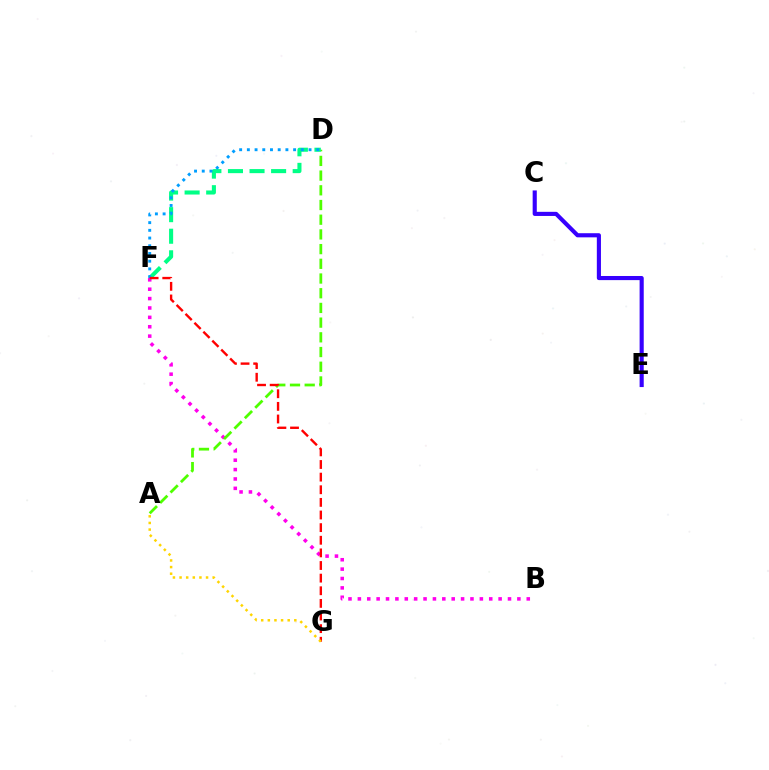{('B', 'F'): [{'color': '#ff00ed', 'line_style': 'dotted', 'thickness': 2.55}], ('A', 'D'): [{'color': '#4fff00', 'line_style': 'dashed', 'thickness': 2.0}], ('D', 'F'): [{'color': '#00ff86', 'line_style': 'dashed', 'thickness': 2.93}, {'color': '#009eff', 'line_style': 'dotted', 'thickness': 2.09}], ('C', 'E'): [{'color': '#3700ff', 'line_style': 'solid', 'thickness': 2.97}], ('F', 'G'): [{'color': '#ff0000', 'line_style': 'dashed', 'thickness': 1.72}], ('A', 'G'): [{'color': '#ffd500', 'line_style': 'dotted', 'thickness': 1.8}]}